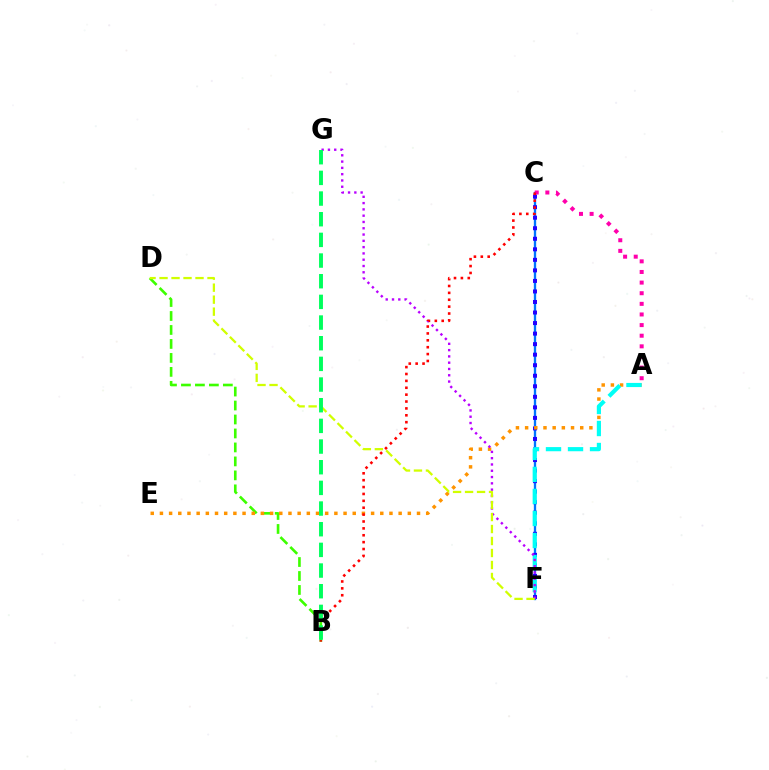{('C', 'F'): [{'color': '#0074ff', 'line_style': 'solid', 'thickness': 1.68}, {'color': '#2500ff', 'line_style': 'dotted', 'thickness': 2.86}], ('A', 'C'): [{'color': '#ff00ac', 'line_style': 'dotted', 'thickness': 2.89}], ('B', 'D'): [{'color': '#3dff00', 'line_style': 'dashed', 'thickness': 1.9}], ('A', 'E'): [{'color': '#ff9400', 'line_style': 'dotted', 'thickness': 2.49}], ('A', 'F'): [{'color': '#00fff6', 'line_style': 'dashed', 'thickness': 2.99}], ('F', 'G'): [{'color': '#b900ff', 'line_style': 'dotted', 'thickness': 1.71}], ('D', 'F'): [{'color': '#d1ff00', 'line_style': 'dashed', 'thickness': 1.63}], ('B', 'C'): [{'color': '#ff0000', 'line_style': 'dotted', 'thickness': 1.87}], ('B', 'G'): [{'color': '#00ff5c', 'line_style': 'dashed', 'thickness': 2.81}]}